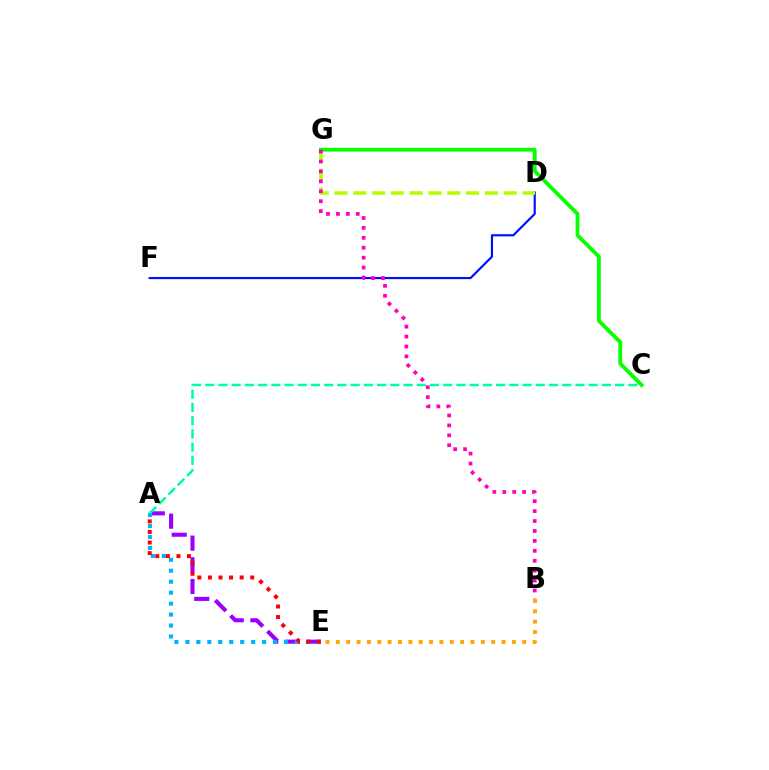{('A', 'E'): [{'color': '#9b00ff', 'line_style': 'dashed', 'thickness': 2.94}, {'color': '#00b5ff', 'line_style': 'dotted', 'thickness': 2.98}, {'color': '#ff0000', 'line_style': 'dotted', 'thickness': 2.87}], ('B', 'E'): [{'color': '#ffa500', 'line_style': 'dotted', 'thickness': 2.81}], ('D', 'F'): [{'color': '#0010ff', 'line_style': 'solid', 'thickness': 1.56}], ('D', 'G'): [{'color': '#b3ff00', 'line_style': 'dashed', 'thickness': 2.55}], ('A', 'C'): [{'color': '#00ff9d', 'line_style': 'dashed', 'thickness': 1.8}], ('C', 'G'): [{'color': '#08ff00', 'line_style': 'solid', 'thickness': 2.75}], ('B', 'G'): [{'color': '#ff00bd', 'line_style': 'dotted', 'thickness': 2.7}]}